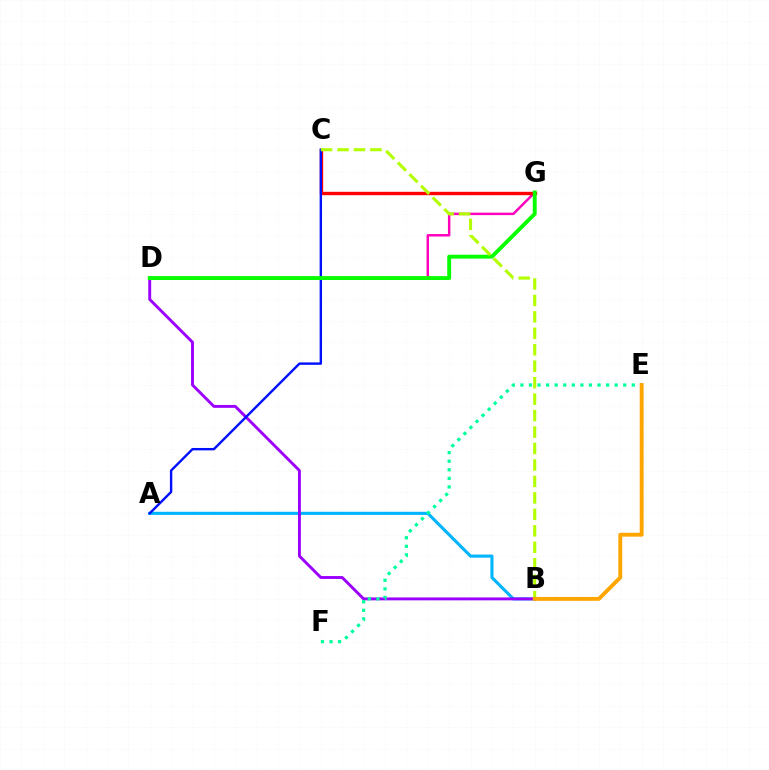{('D', 'G'): [{'color': '#ff00bd', 'line_style': 'solid', 'thickness': 1.78}, {'color': '#08ff00', 'line_style': 'solid', 'thickness': 2.81}], ('A', 'B'): [{'color': '#00b5ff', 'line_style': 'solid', 'thickness': 2.23}], ('C', 'G'): [{'color': '#ff0000', 'line_style': 'solid', 'thickness': 2.44}], ('B', 'D'): [{'color': '#9b00ff', 'line_style': 'solid', 'thickness': 2.09}], ('A', 'C'): [{'color': '#0010ff', 'line_style': 'solid', 'thickness': 1.73}], ('E', 'F'): [{'color': '#00ff9d', 'line_style': 'dotted', 'thickness': 2.33}], ('B', 'C'): [{'color': '#b3ff00', 'line_style': 'dashed', 'thickness': 2.24}], ('B', 'E'): [{'color': '#ffa500', 'line_style': 'solid', 'thickness': 2.8}]}